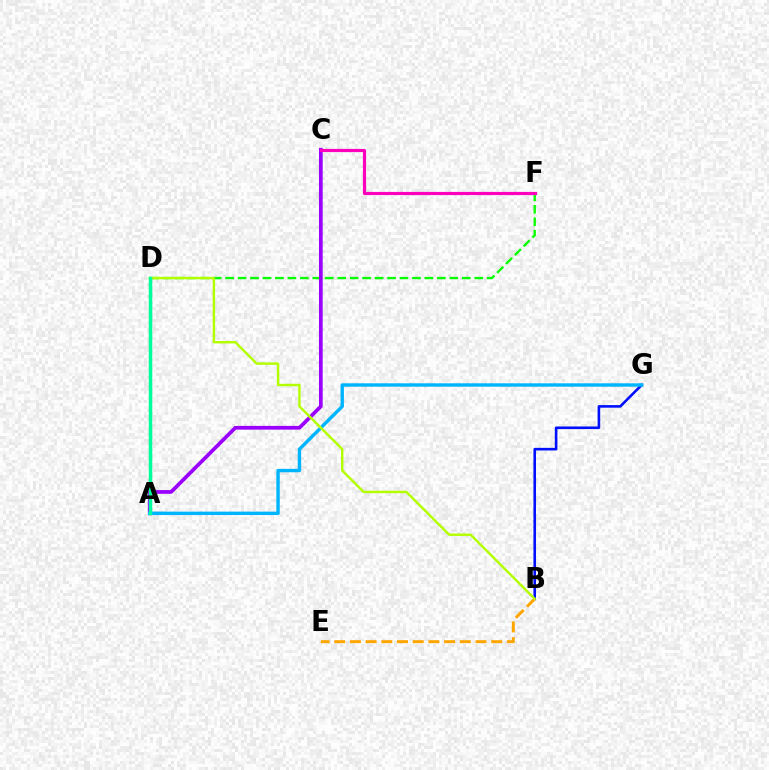{('D', 'F'): [{'color': '#08ff00', 'line_style': 'dashed', 'thickness': 1.69}], ('B', 'G'): [{'color': '#0010ff', 'line_style': 'solid', 'thickness': 1.88}], ('A', 'D'): [{'color': '#ff0000', 'line_style': 'dashed', 'thickness': 2.2}, {'color': '#00ff9d', 'line_style': 'solid', 'thickness': 2.52}], ('A', 'C'): [{'color': '#9b00ff', 'line_style': 'solid', 'thickness': 2.69}], ('A', 'G'): [{'color': '#00b5ff', 'line_style': 'solid', 'thickness': 2.45}], ('C', 'F'): [{'color': '#ff00bd', 'line_style': 'solid', 'thickness': 2.29}], ('B', 'E'): [{'color': '#ffa500', 'line_style': 'dashed', 'thickness': 2.13}], ('B', 'D'): [{'color': '#b3ff00', 'line_style': 'solid', 'thickness': 1.75}]}